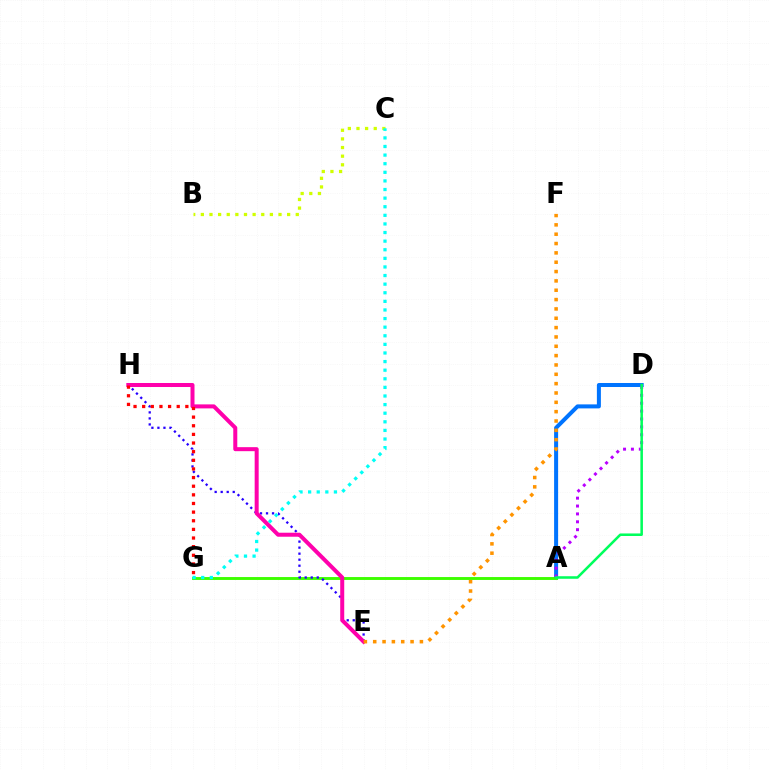{('A', 'D'): [{'color': '#0074ff', 'line_style': 'solid', 'thickness': 2.89}, {'color': '#b900ff', 'line_style': 'dotted', 'thickness': 2.14}, {'color': '#00ff5c', 'line_style': 'solid', 'thickness': 1.83}], ('A', 'G'): [{'color': '#3dff00', 'line_style': 'solid', 'thickness': 2.09}], ('E', 'H'): [{'color': '#2500ff', 'line_style': 'dotted', 'thickness': 1.64}, {'color': '#ff00ac', 'line_style': 'solid', 'thickness': 2.89}], ('B', 'C'): [{'color': '#d1ff00', 'line_style': 'dotted', 'thickness': 2.34}], ('G', 'H'): [{'color': '#ff0000', 'line_style': 'dotted', 'thickness': 2.35}], ('C', 'G'): [{'color': '#00fff6', 'line_style': 'dotted', 'thickness': 2.34}], ('E', 'F'): [{'color': '#ff9400', 'line_style': 'dotted', 'thickness': 2.54}]}